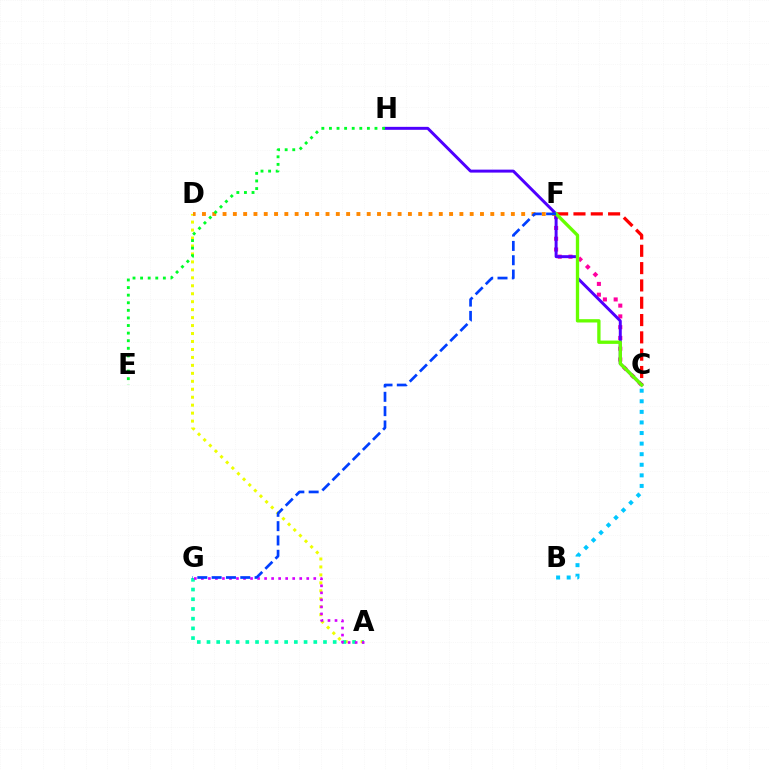{('A', 'D'): [{'color': '#eeff00', 'line_style': 'dotted', 'thickness': 2.16}], ('C', 'F'): [{'color': '#ff00a0', 'line_style': 'dotted', 'thickness': 2.93}, {'color': '#ff0000', 'line_style': 'dashed', 'thickness': 2.35}, {'color': '#66ff00', 'line_style': 'solid', 'thickness': 2.39}], ('D', 'F'): [{'color': '#ff8800', 'line_style': 'dotted', 'thickness': 2.8}], ('A', 'G'): [{'color': '#00ffaf', 'line_style': 'dotted', 'thickness': 2.64}, {'color': '#d600ff', 'line_style': 'dotted', 'thickness': 1.91}], ('C', 'H'): [{'color': '#4f00ff', 'line_style': 'solid', 'thickness': 2.14}], ('E', 'H'): [{'color': '#00ff27', 'line_style': 'dotted', 'thickness': 2.06}], ('B', 'C'): [{'color': '#00c7ff', 'line_style': 'dotted', 'thickness': 2.87}], ('F', 'G'): [{'color': '#003fff', 'line_style': 'dashed', 'thickness': 1.95}]}